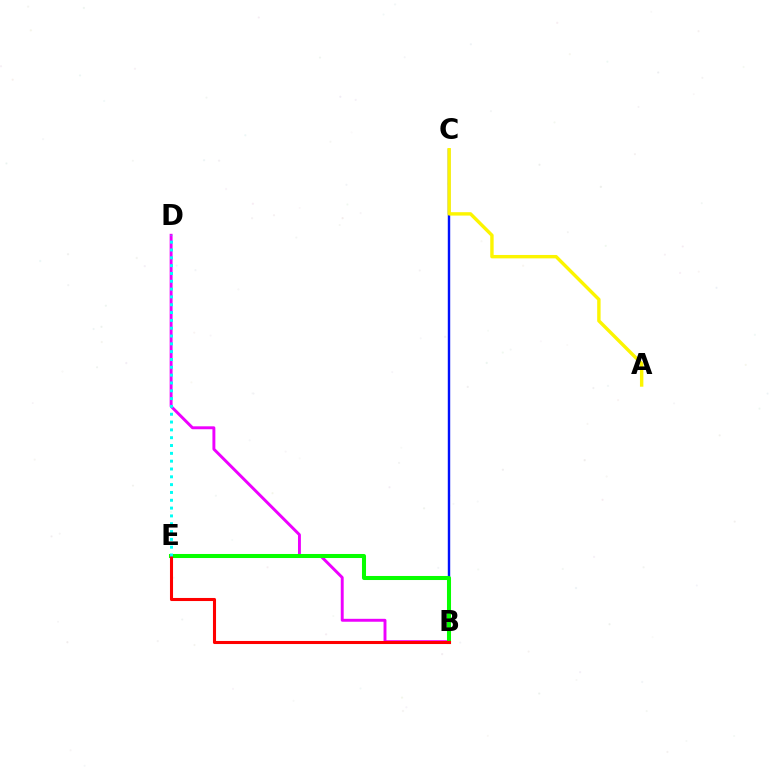{('B', 'C'): [{'color': '#0010ff', 'line_style': 'solid', 'thickness': 1.74}], ('B', 'D'): [{'color': '#ee00ff', 'line_style': 'solid', 'thickness': 2.1}], ('B', 'E'): [{'color': '#08ff00', 'line_style': 'solid', 'thickness': 2.91}, {'color': '#ff0000', 'line_style': 'solid', 'thickness': 2.21}], ('A', 'C'): [{'color': '#fcf500', 'line_style': 'solid', 'thickness': 2.45}], ('D', 'E'): [{'color': '#00fff6', 'line_style': 'dotted', 'thickness': 2.13}]}